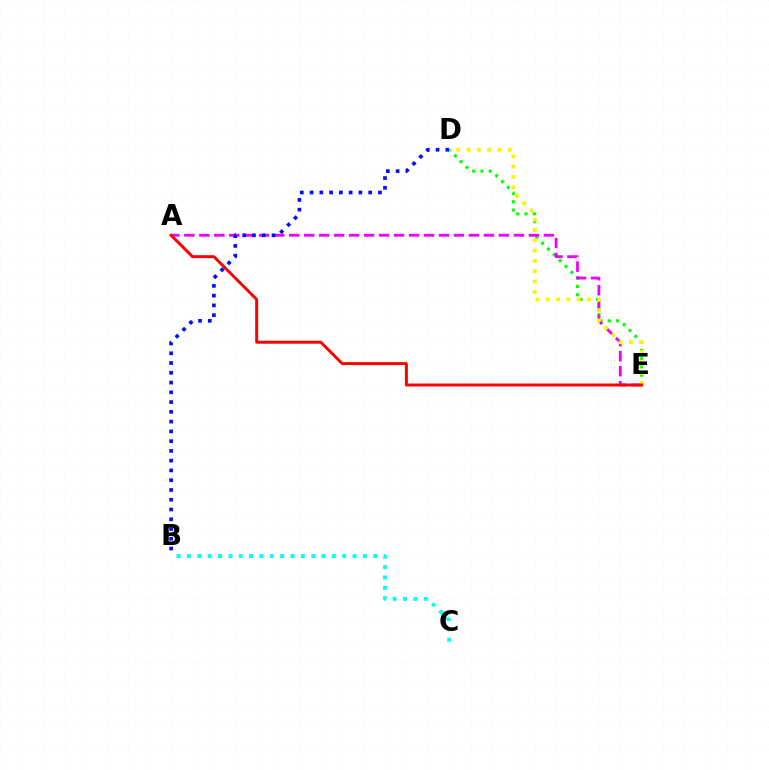{('D', 'E'): [{'color': '#08ff00', 'line_style': 'dotted', 'thickness': 2.24}, {'color': '#fcf500', 'line_style': 'dotted', 'thickness': 2.8}], ('A', 'E'): [{'color': '#ee00ff', 'line_style': 'dashed', 'thickness': 2.04}, {'color': '#ff0000', 'line_style': 'solid', 'thickness': 2.13}], ('B', 'C'): [{'color': '#00fff6', 'line_style': 'dotted', 'thickness': 2.81}], ('B', 'D'): [{'color': '#0010ff', 'line_style': 'dotted', 'thickness': 2.65}]}